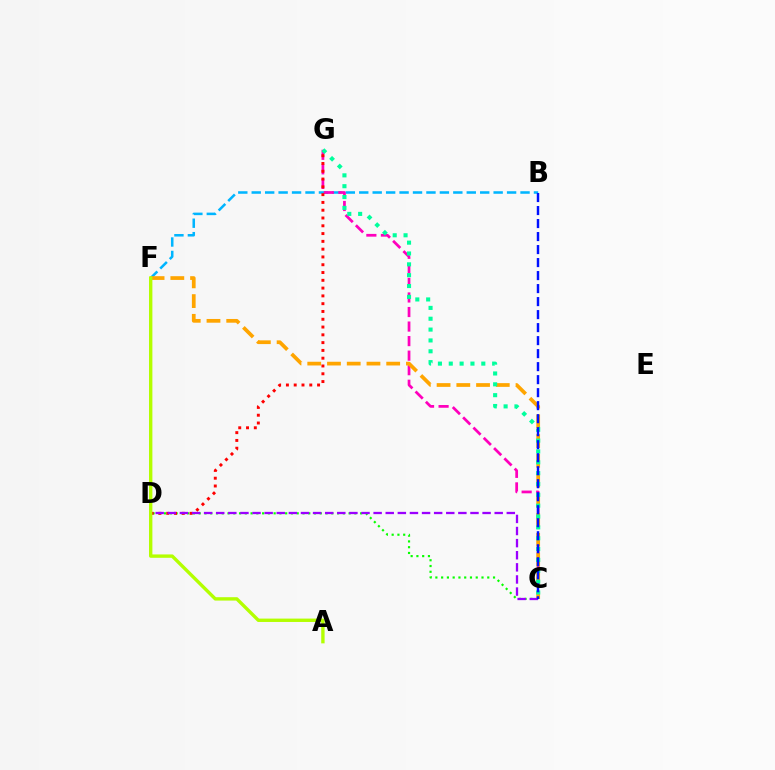{('B', 'F'): [{'color': '#00b5ff', 'line_style': 'dashed', 'thickness': 1.83}], ('C', 'G'): [{'color': '#ff00bd', 'line_style': 'dashed', 'thickness': 1.98}, {'color': '#00ff9d', 'line_style': 'dotted', 'thickness': 2.95}], ('C', 'D'): [{'color': '#08ff00', 'line_style': 'dotted', 'thickness': 1.57}, {'color': '#9b00ff', 'line_style': 'dashed', 'thickness': 1.64}], ('D', 'G'): [{'color': '#ff0000', 'line_style': 'dotted', 'thickness': 2.12}], ('C', 'F'): [{'color': '#ffa500', 'line_style': 'dashed', 'thickness': 2.68}], ('A', 'F'): [{'color': '#b3ff00', 'line_style': 'solid', 'thickness': 2.43}], ('B', 'C'): [{'color': '#0010ff', 'line_style': 'dashed', 'thickness': 1.77}]}